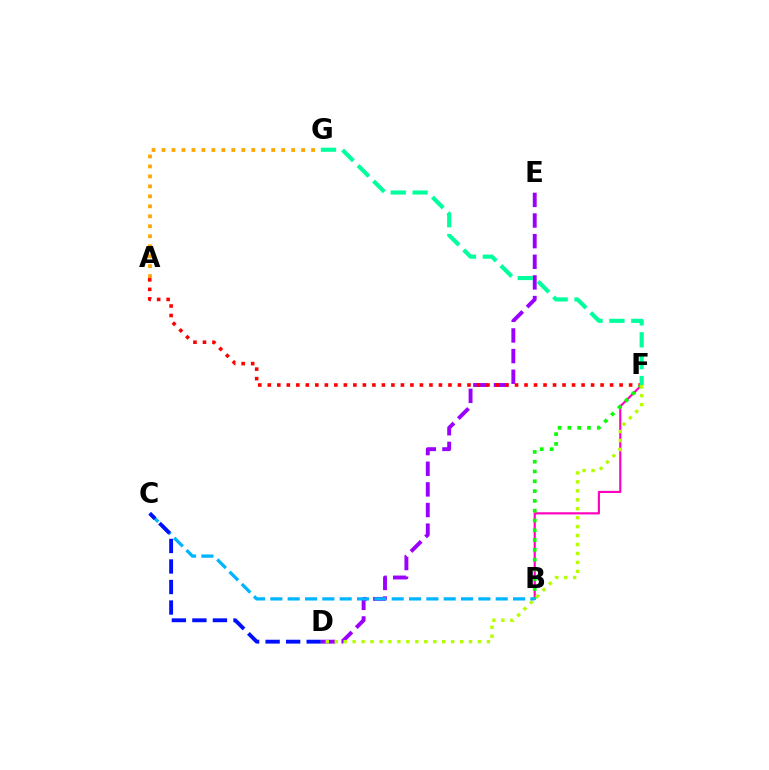{('D', 'E'): [{'color': '#9b00ff', 'line_style': 'dashed', 'thickness': 2.8}], ('A', 'F'): [{'color': '#ff0000', 'line_style': 'dotted', 'thickness': 2.58}], ('A', 'G'): [{'color': '#ffa500', 'line_style': 'dotted', 'thickness': 2.71}], ('B', 'F'): [{'color': '#ff00bd', 'line_style': 'solid', 'thickness': 1.55}, {'color': '#08ff00', 'line_style': 'dotted', 'thickness': 2.66}], ('D', 'F'): [{'color': '#b3ff00', 'line_style': 'dotted', 'thickness': 2.43}], ('B', 'C'): [{'color': '#00b5ff', 'line_style': 'dashed', 'thickness': 2.35}], ('C', 'D'): [{'color': '#0010ff', 'line_style': 'dashed', 'thickness': 2.79}], ('F', 'G'): [{'color': '#00ff9d', 'line_style': 'dashed', 'thickness': 2.97}]}